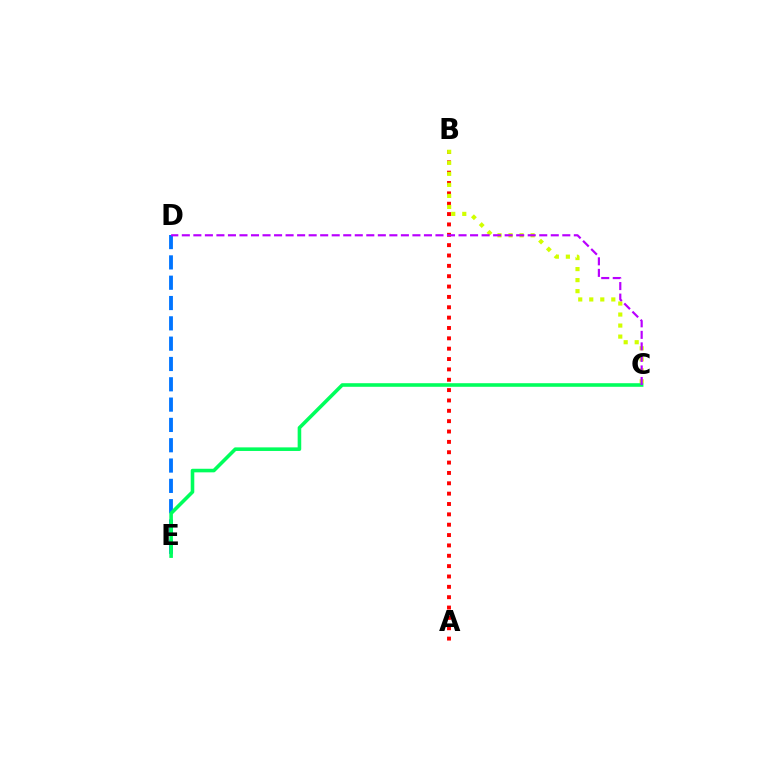{('A', 'B'): [{'color': '#ff0000', 'line_style': 'dotted', 'thickness': 2.81}], ('D', 'E'): [{'color': '#0074ff', 'line_style': 'dashed', 'thickness': 2.76}], ('B', 'C'): [{'color': '#d1ff00', 'line_style': 'dotted', 'thickness': 3.0}], ('C', 'E'): [{'color': '#00ff5c', 'line_style': 'solid', 'thickness': 2.58}], ('C', 'D'): [{'color': '#b900ff', 'line_style': 'dashed', 'thickness': 1.57}]}